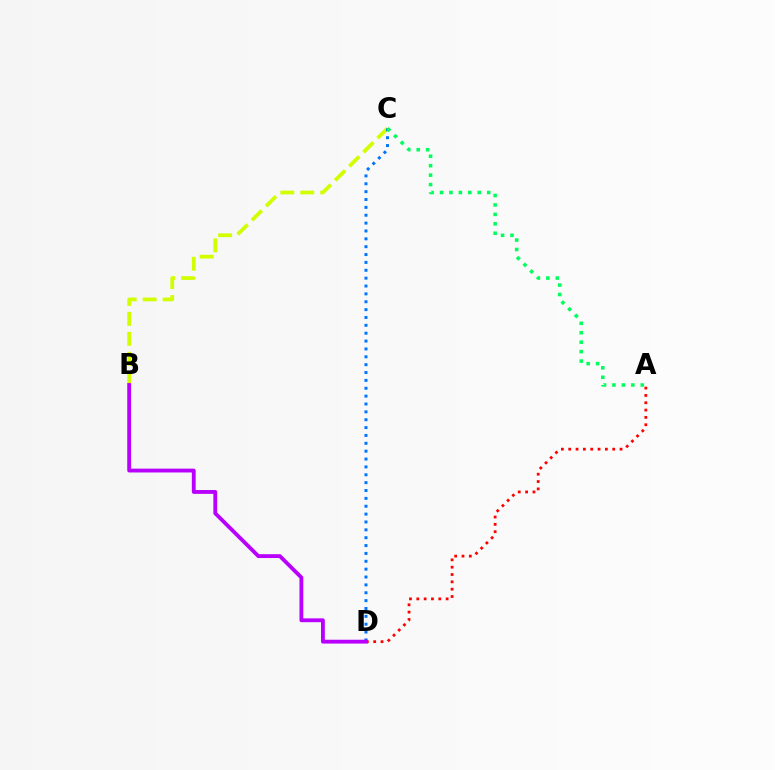{('B', 'C'): [{'color': '#d1ff00', 'line_style': 'dashed', 'thickness': 2.71}], ('A', 'D'): [{'color': '#ff0000', 'line_style': 'dotted', 'thickness': 1.99}], ('C', 'D'): [{'color': '#0074ff', 'line_style': 'dotted', 'thickness': 2.14}], ('A', 'C'): [{'color': '#00ff5c', 'line_style': 'dotted', 'thickness': 2.56}], ('B', 'D'): [{'color': '#b900ff', 'line_style': 'solid', 'thickness': 2.76}]}